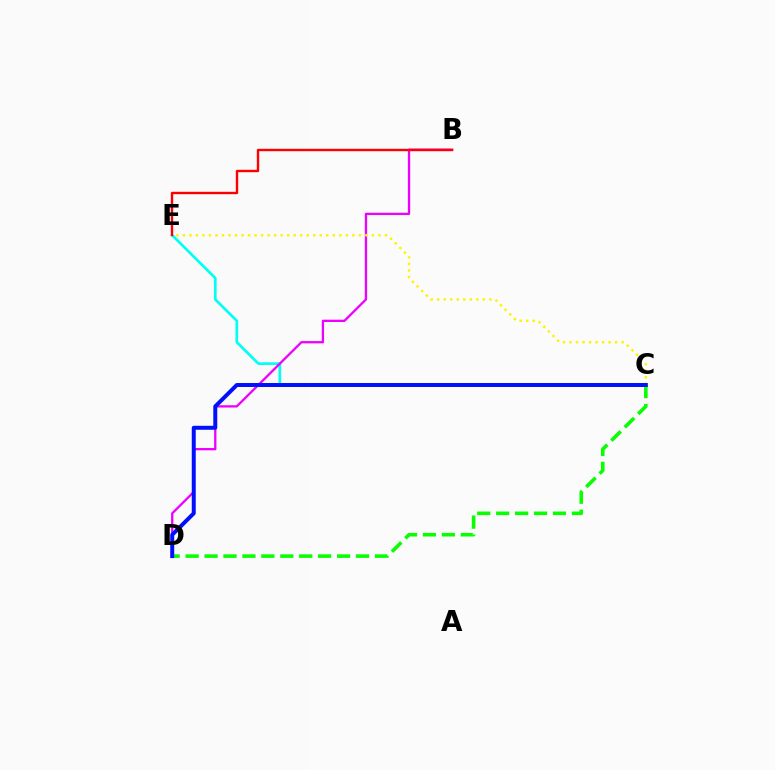{('C', 'E'): [{'color': '#00fff6', 'line_style': 'solid', 'thickness': 1.92}, {'color': '#fcf500', 'line_style': 'dotted', 'thickness': 1.77}], ('B', 'D'): [{'color': '#ee00ff', 'line_style': 'solid', 'thickness': 1.65}], ('C', 'D'): [{'color': '#08ff00', 'line_style': 'dashed', 'thickness': 2.57}, {'color': '#0010ff', 'line_style': 'solid', 'thickness': 2.87}], ('B', 'E'): [{'color': '#ff0000', 'line_style': 'solid', 'thickness': 1.72}]}